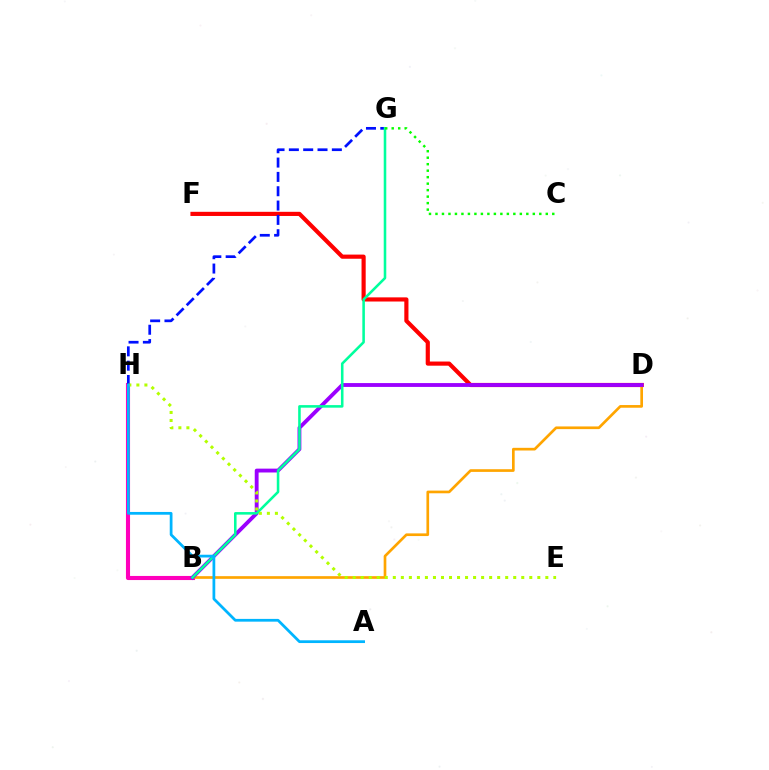{('B', 'H'): [{'color': '#ff00bd', 'line_style': 'solid', 'thickness': 2.95}], ('D', 'F'): [{'color': '#ff0000', 'line_style': 'solid', 'thickness': 2.99}], ('B', 'D'): [{'color': '#ffa500', 'line_style': 'solid', 'thickness': 1.93}, {'color': '#9b00ff', 'line_style': 'solid', 'thickness': 2.77}], ('G', 'H'): [{'color': '#0010ff', 'line_style': 'dashed', 'thickness': 1.95}], ('B', 'G'): [{'color': '#00ff9d', 'line_style': 'solid', 'thickness': 1.84}], ('C', 'G'): [{'color': '#08ff00', 'line_style': 'dotted', 'thickness': 1.76}], ('E', 'H'): [{'color': '#b3ff00', 'line_style': 'dotted', 'thickness': 2.18}], ('A', 'H'): [{'color': '#00b5ff', 'line_style': 'solid', 'thickness': 1.98}]}